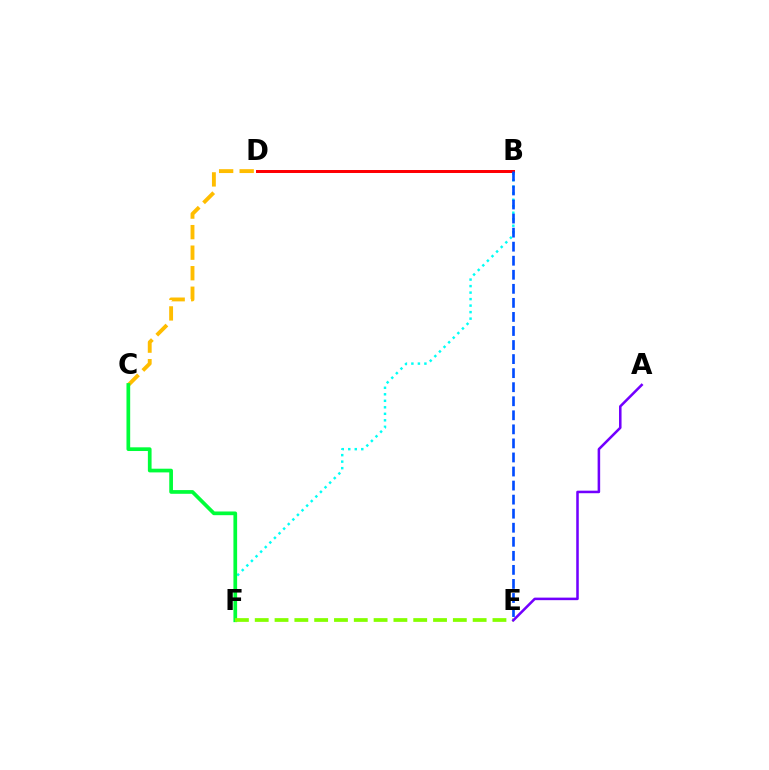{('B', 'F'): [{'color': '#00fff6', 'line_style': 'dotted', 'thickness': 1.77}], ('B', 'D'): [{'color': '#ff00cf', 'line_style': 'solid', 'thickness': 2.1}, {'color': '#ff0000', 'line_style': 'solid', 'thickness': 2.12}], ('C', 'D'): [{'color': '#ffbd00', 'line_style': 'dashed', 'thickness': 2.79}], ('C', 'F'): [{'color': '#00ff39', 'line_style': 'solid', 'thickness': 2.67}], ('E', 'F'): [{'color': '#84ff00', 'line_style': 'dashed', 'thickness': 2.69}], ('B', 'E'): [{'color': '#004bff', 'line_style': 'dashed', 'thickness': 1.91}], ('A', 'E'): [{'color': '#7200ff', 'line_style': 'solid', 'thickness': 1.83}]}